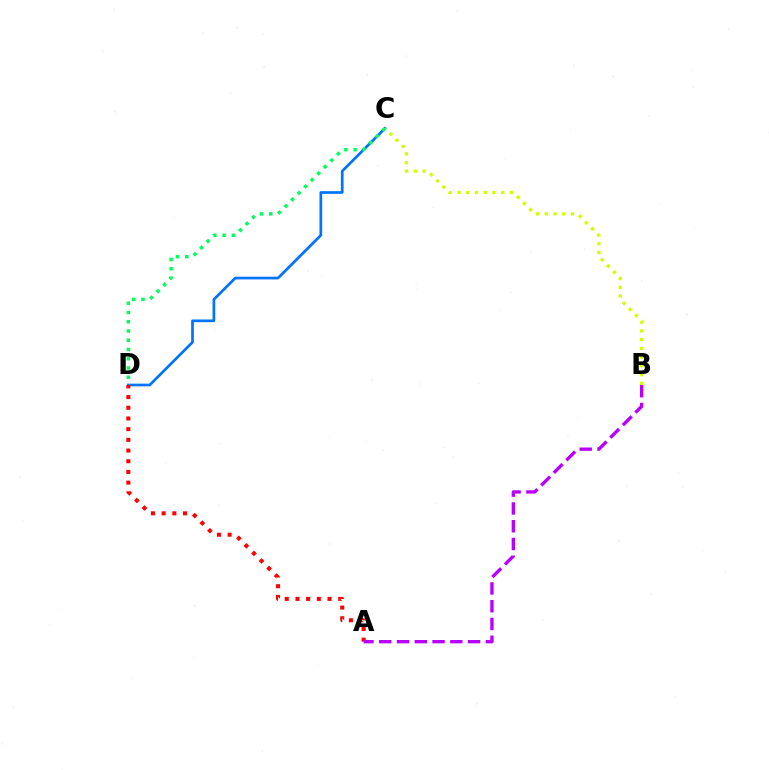{('C', 'D'): [{'color': '#0074ff', 'line_style': 'solid', 'thickness': 1.95}, {'color': '#00ff5c', 'line_style': 'dotted', 'thickness': 2.51}], ('B', 'C'): [{'color': '#d1ff00', 'line_style': 'dotted', 'thickness': 2.37}], ('A', 'D'): [{'color': '#ff0000', 'line_style': 'dotted', 'thickness': 2.91}], ('A', 'B'): [{'color': '#b900ff', 'line_style': 'dashed', 'thickness': 2.41}]}